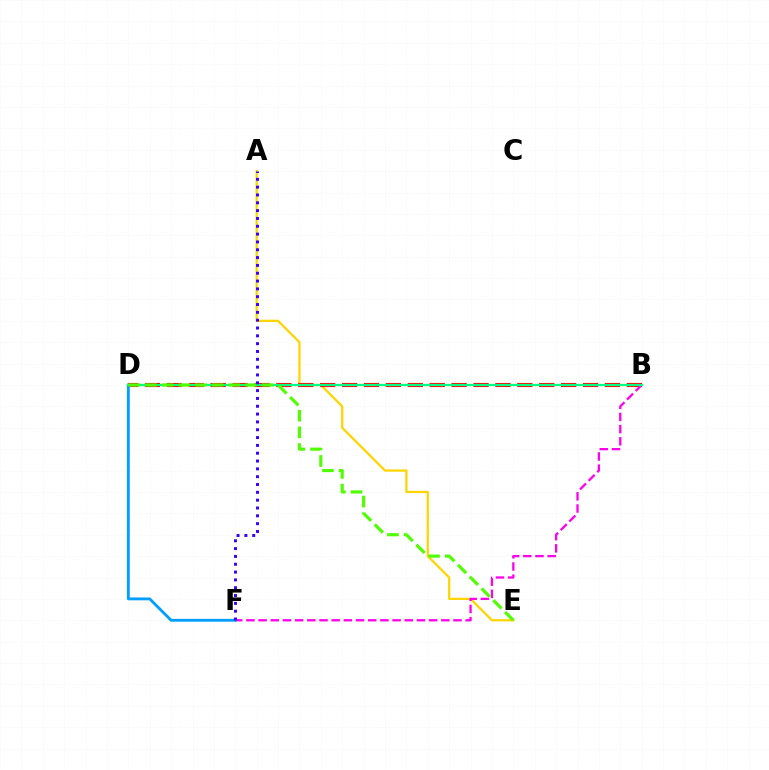{('A', 'E'): [{'color': '#ffd500', 'line_style': 'solid', 'thickness': 1.62}], ('B', 'D'): [{'color': '#ff0000', 'line_style': 'dashed', 'thickness': 2.98}, {'color': '#00ff86', 'line_style': 'solid', 'thickness': 1.65}], ('B', 'F'): [{'color': '#ff00ed', 'line_style': 'dashed', 'thickness': 1.65}], ('D', 'F'): [{'color': '#009eff', 'line_style': 'solid', 'thickness': 2.05}], ('D', 'E'): [{'color': '#4fff00', 'line_style': 'dashed', 'thickness': 2.26}], ('A', 'F'): [{'color': '#3700ff', 'line_style': 'dotted', 'thickness': 2.13}]}